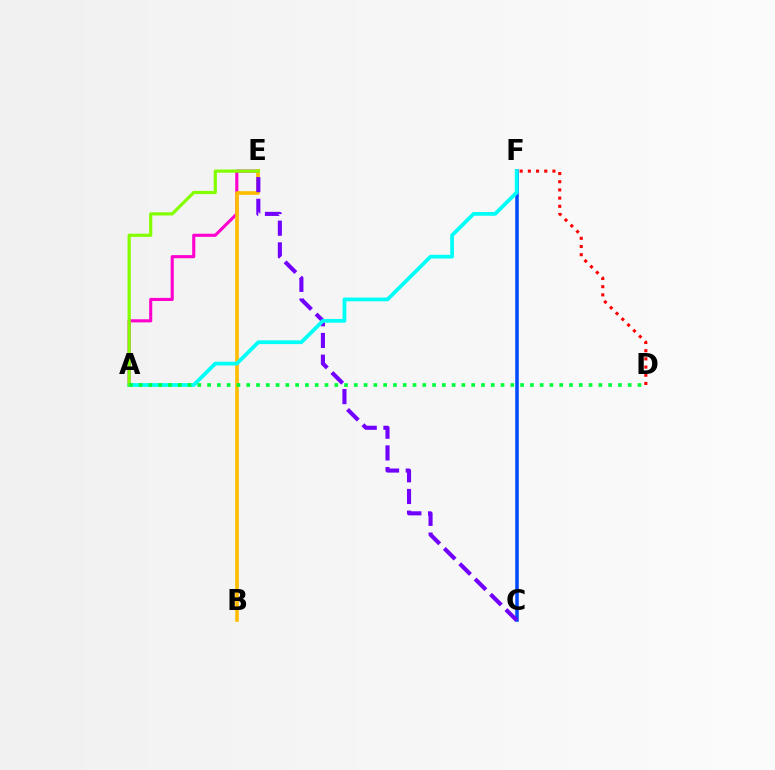{('A', 'E'): [{'color': '#ff00cf', 'line_style': 'solid', 'thickness': 2.24}, {'color': '#84ff00', 'line_style': 'solid', 'thickness': 2.3}], ('D', 'F'): [{'color': '#ff0000', 'line_style': 'dotted', 'thickness': 2.23}], ('B', 'E'): [{'color': '#ffbd00', 'line_style': 'solid', 'thickness': 2.63}], ('C', 'F'): [{'color': '#004bff', 'line_style': 'solid', 'thickness': 2.54}], ('C', 'E'): [{'color': '#7200ff', 'line_style': 'dashed', 'thickness': 2.95}], ('A', 'F'): [{'color': '#00fff6', 'line_style': 'solid', 'thickness': 2.7}], ('A', 'D'): [{'color': '#00ff39', 'line_style': 'dotted', 'thickness': 2.66}]}